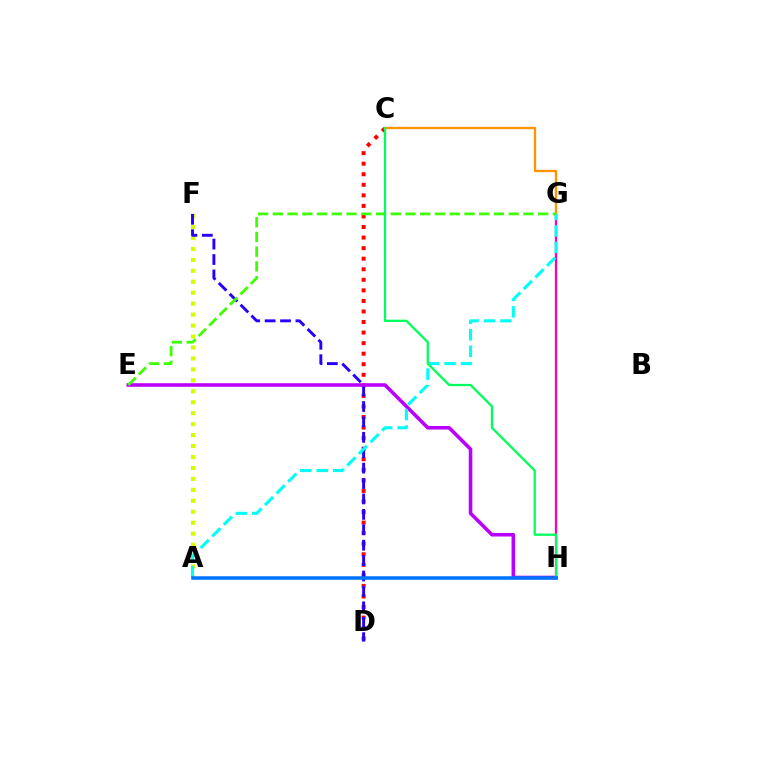{('A', 'F'): [{'color': '#d1ff00', 'line_style': 'dotted', 'thickness': 2.98}], ('G', 'H'): [{'color': '#ff00ac', 'line_style': 'solid', 'thickness': 1.63}], ('C', 'D'): [{'color': '#ff0000', 'line_style': 'dotted', 'thickness': 2.87}], ('D', 'F'): [{'color': '#2500ff', 'line_style': 'dashed', 'thickness': 2.09}], ('E', 'H'): [{'color': '#b900ff', 'line_style': 'solid', 'thickness': 2.57}], ('C', 'G'): [{'color': '#ff9400', 'line_style': 'solid', 'thickness': 1.68}], ('A', 'G'): [{'color': '#00fff6', 'line_style': 'dashed', 'thickness': 2.23}], ('E', 'G'): [{'color': '#3dff00', 'line_style': 'dashed', 'thickness': 2.0}], ('C', 'H'): [{'color': '#00ff5c', 'line_style': 'solid', 'thickness': 1.64}], ('A', 'H'): [{'color': '#0074ff', 'line_style': 'solid', 'thickness': 2.53}]}